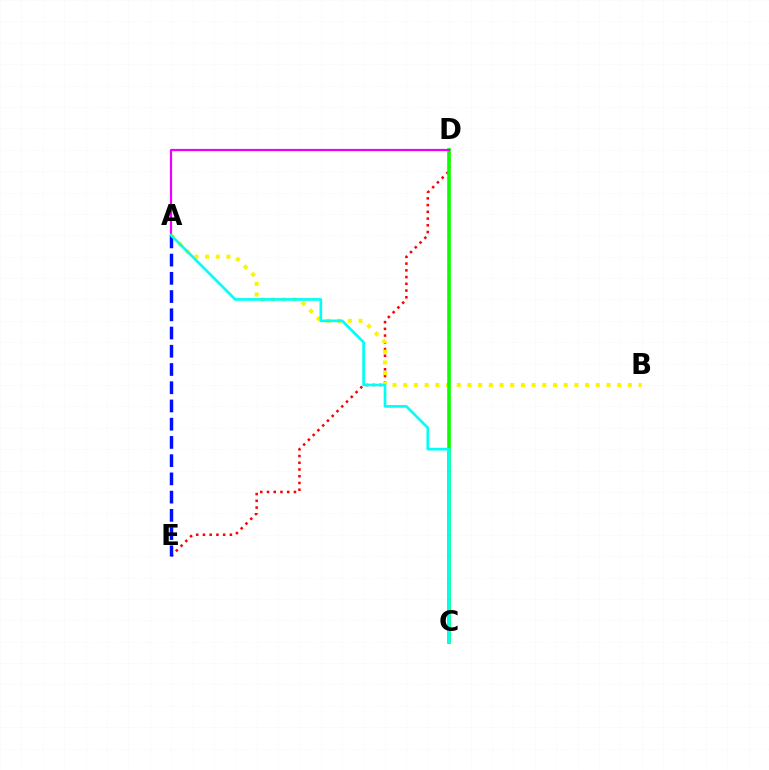{('D', 'E'): [{'color': '#ff0000', 'line_style': 'dotted', 'thickness': 1.83}], ('A', 'B'): [{'color': '#fcf500', 'line_style': 'dotted', 'thickness': 2.91}], ('C', 'D'): [{'color': '#08ff00', 'line_style': 'solid', 'thickness': 2.58}], ('A', 'D'): [{'color': '#ee00ff', 'line_style': 'solid', 'thickness': 1.58}], ('A', 'E'): [{'color': '#0010ff', 'line_style': 'dashed', 'thickness': 2.48}], ('A', 'C'): [{'color': '#00fff6', 'line_style': 'solid', 'thickness': 1.93}]}